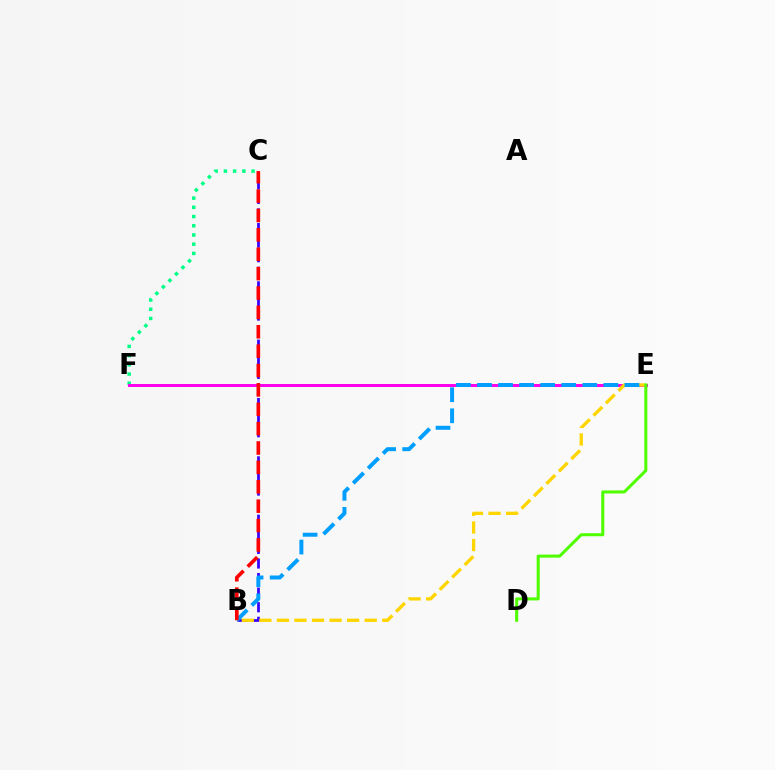{('C', 'F'): [{'color': '#00ff86', 'line_style': 'dotted', 'thickness': 2.5}], ('E', 'F'): [{'color': '#ff00ed', 'line_style': 'solid', 'thickness': 2.15}], ('B', 'C'): [{'color': '#3700ff', 'line_style': 'dashed', 'thickness': 1.98}, {'color': '#ff0000', 'line_style': 'dashed', 'thickness': 2.63}], ('B', 'E'): [{'color': '#ffd500', 'line_style': 'dashed', 'thickness': 2.38}, {'color': '#009eff', 'line_style': 'dashed', 'thickness': 2.86}], ('D', 'E'): [{'color': '#4fff00', 'line_style': 'solid', 'thickness': 2.2}]}